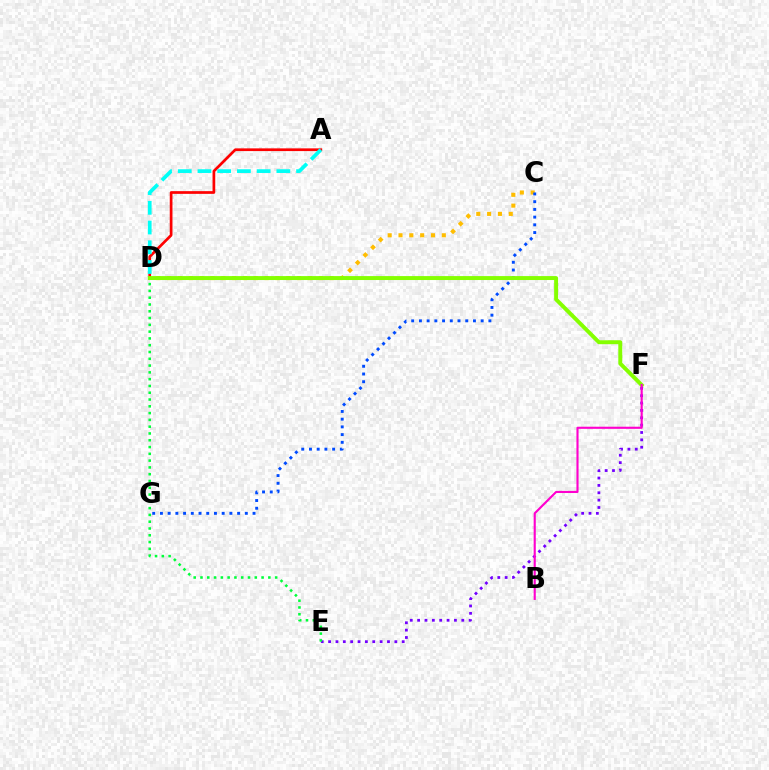{('A', 'D'): [{'color': '#ff0000', 'line_style': 'solid', 'thickness': 1.95}, {'color': '#00fff6', 'line_style': 'dashed', 'thickness': 2.68}], ('C', 'D'): [{'color': '#ffbd00', 'line_style': 'dotted', 'thickness': 2.94}], ('E', 'F'): [{'color': '#7200ff', 'line_style': 'dotted', 'thickness': 2.0}], ('D', 'E'): [{'color': '#00ff39', 'line_style': 'dotted', 'thickness': 1.84}], ('C', 'G'): [{'color': '#004bff', 'line_style': 'dotted', 'thickness': 2.1}], ('D', 'F'): [{'color': '#84ff00', 'line_style': 'solid', 'thickness': 2.84}], ('B', 'F'): [{'color': '#ff00cf', 'line_style': 'solid', 'thickness': 1.53}]}